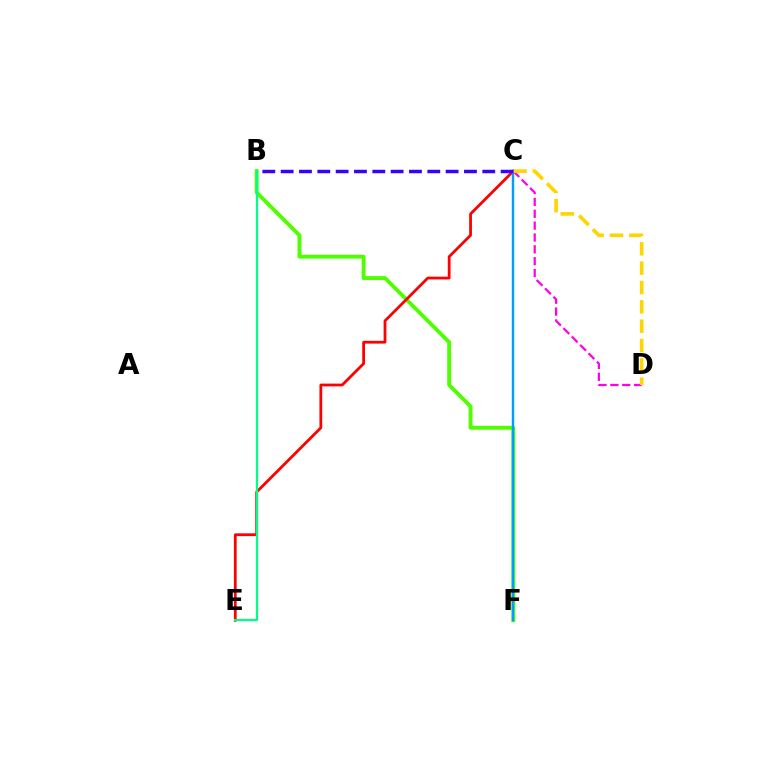{('B', 'F'): [{'color': '#4fff00', 'line_style': 'solid', 'thickness': 2.78}], ('C', 'E'): [{'color': '#ff0000', 'line_style': 'solid', 'thickness': 2.0}], ('C', 'F'): [{'color': '#009eff', 'line_style': 'solid', 'thickness': 1.74}], ('B', 'E'): [{'color': '#00ff86', 'line_style': 'solid', 'thickness': 1.59}], ('C', 'D'): [{'color': '#ff00ed', 'line_style': 'dashed', 'thickness': 1.61}, {'color': '#ffd500', 'line_style': 'dashed', 'thickness': 2.63}], ('B', 'C'): [{'color': '#3700ff', 'line_style': 'dashed', 'thickness': 2.49}]}